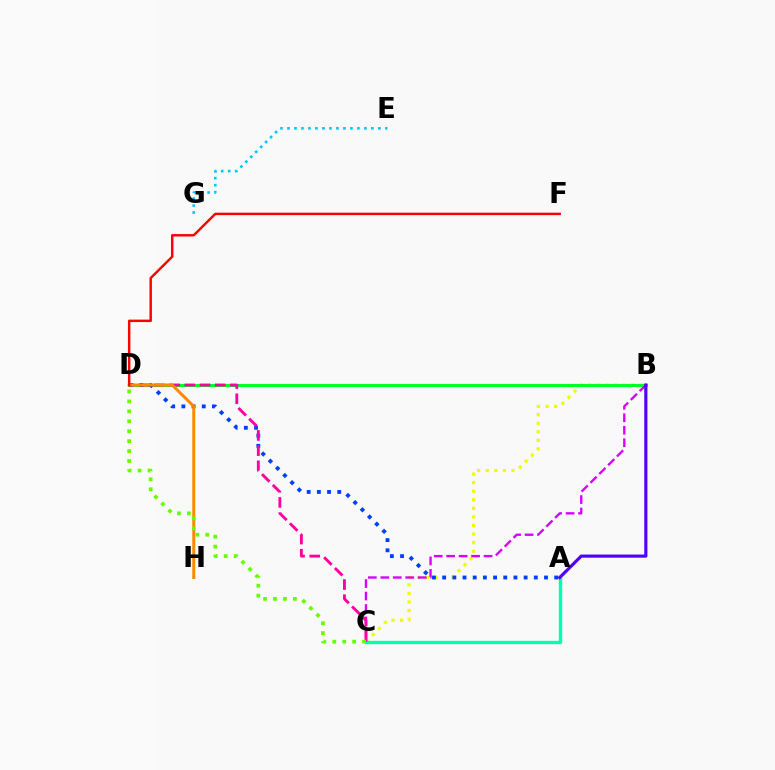{('E', 'G'): [{'color': '#00c7ff', 'line_style': 'dotted', 'thickness': 1.9}], ('B', 'C'): [{'color': '#eeff00', 'line_style': 'dotted', 'thickness': 2.33}, {'color': '#d600ff', 'line_style': 'dashed', 'thickness': 1.69}], ('A', 'C'): [{'color': '#00ffaf', 'line_style': 'solid', 'thickness': 2.42}], ('B', 'D'): [{'color': '#00ff27', 'line_style': 'solid', 'thickness': 2.22}], ('A', 'D'): [{'color': '#003fff', 'line_style': 'dotted', 'thickness': 2.77}], ('C', 'D'): [{'color': '#ff00a0', 'line_style': 'dashed', 'thickness': 2.06}, {'color': '#66ff00', 'line_style': 'dotted', 'thickness': 2.7}], ('D', 'H'): [{'color': '#ff8800', 'line_style': 'solid', 'thickness': 2.14}], ('D', 'F'): [{'color': '#ff0000', 'line_style': 'solid', 'thickness': 1.75}], ('A', 'B'): [{'color': '#4f00ff', 'line_style': 'solid', 'thickness': 2.28}]}